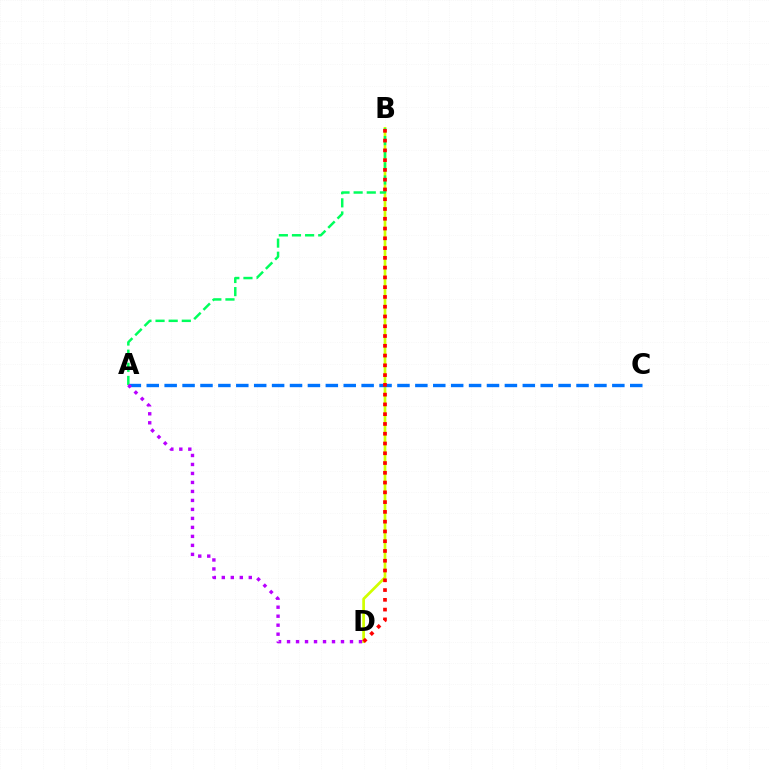{('B', 'D'): [{'color': '#d1ff00', 'line_style': 'solid', 'thickness': 1.96}, {'color': '#ff0000', 'line_style': 'dotted', 'thickness': 2.65}], ('A', 'C'): [{'color': '#0074ff', 'line_style': 'dashed', 'thickness': 2.43}], ('A', 'B'): [{'color': '#00ff5c', 'line_style': 'dashed', 'thickness': 1.78}], ('A', 'D'): [{'color': '#b900ff', 'line_style': 'dotted', 'thickness': 2.44}]}